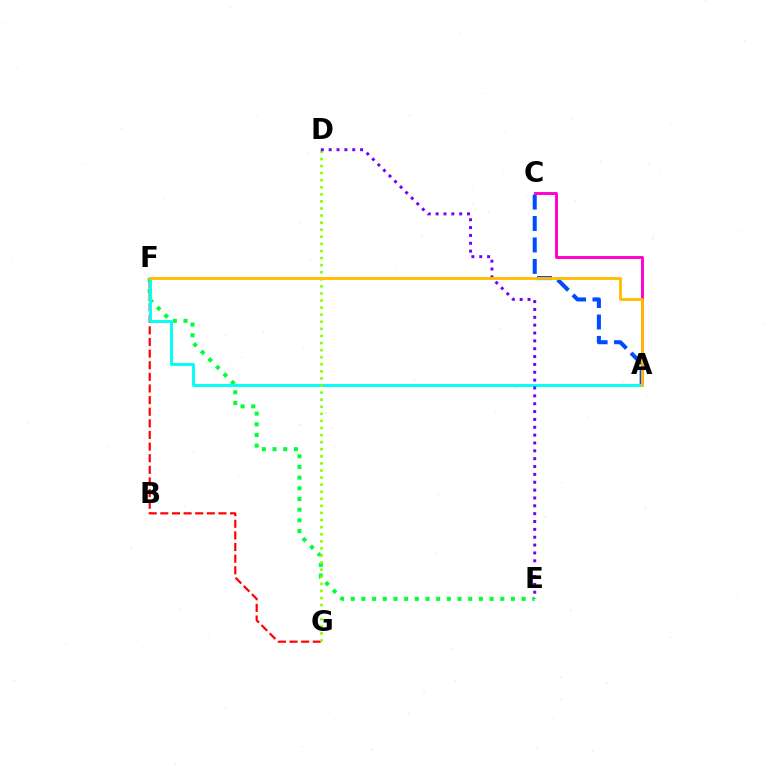{('F', 'G'): [{'color': '#ff0000', 'line_style': 'dashed', 'thickness': 1.58}], ('A', 'C'): [{'color': '#004bff', 'line_style': 'dashed', 'thickness': 2.91}, {'color': '#ff00cf', 'line_style': 'solid', 'thickness': 2.09}], ('E', 'F'): [{'color': '#00ff39', 'line_style': 'dotted', 'thickness': 2.9}], ('A', 'F'): [{'color': '#00fff6', 'line_style': 'solid', 'thickness': 2.09}, {'color': '#ffbd00', 'line_style': 'solid', 'thickness': 2.04}], ('D', 'G'): [{'color': '#84ff00', 'line_style': 'dotted', 'thickness': 1.92}], ('D', 'E'): [{'color': '#7200ff', 'line_style': 'dotted', 'thickness': 2.13}]}